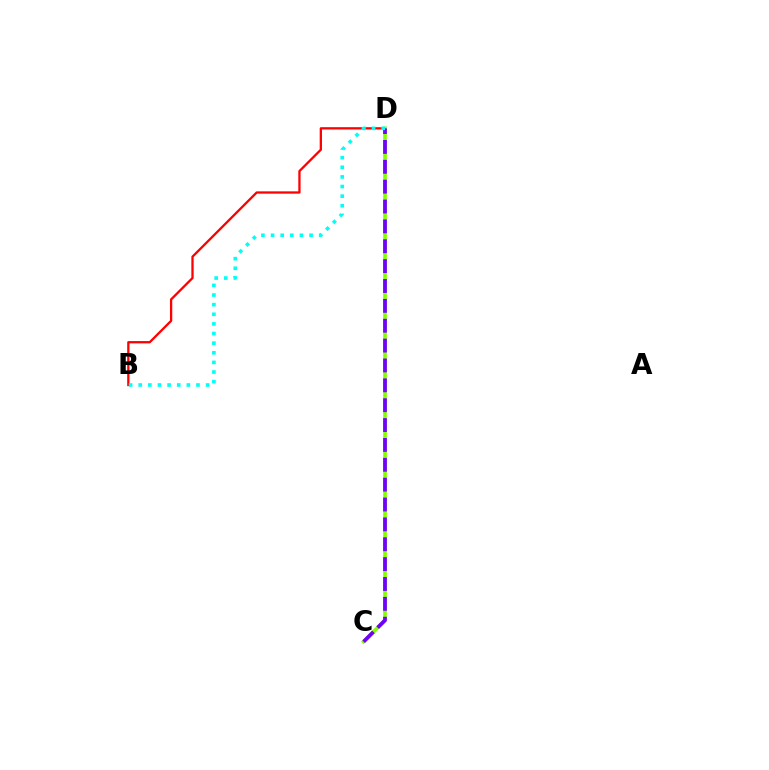{('B', 'D'): [{'color': '#ff0000', 'line_style': 'solid', 'thickness': 1.65}, {'color': '#00fff6', 'line_style': 'dotted', 'thickness': 2.62}], ('C', 'D'): [{'color': '#84ff00', 'line_style': 'solid', 'thickness': 2.64}, {'color': '#7200ff', 'line_style': 'dashed', 'thickness': 2.7}]}